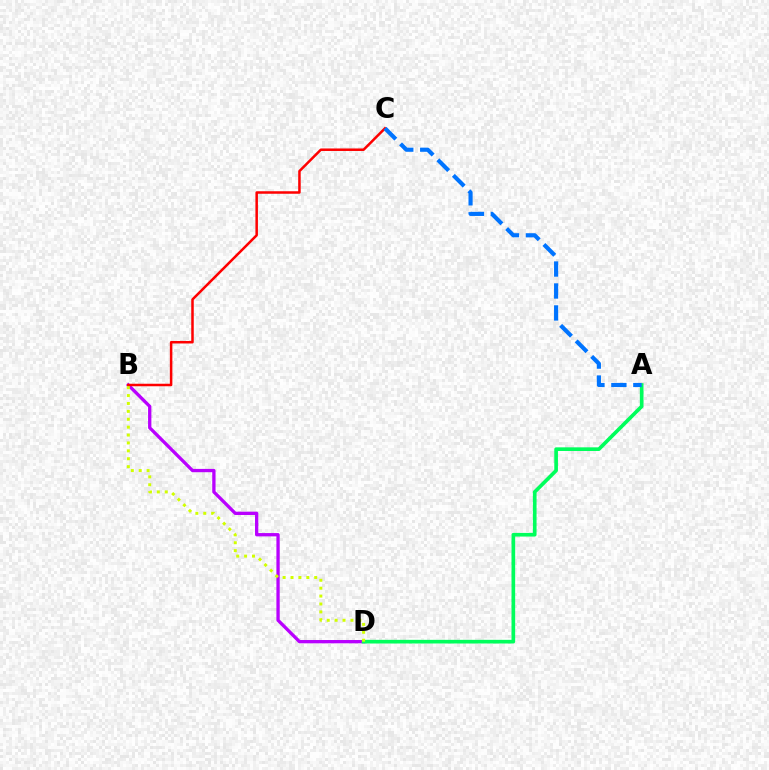{('B', 'D'): [{'color': '#b900ff', 'line_style': 'solid', 'thickness': 2.38}, {'color': '#d1ff00', 'line_style': 'dotted', 'thickness': 2.15}], ('B', 'C'): [{'color': '#ff0000', 'line_style': 'solid', 'thickness': 1.81}], ('A', 'D'): [{'color': '#00ff5c', 'line_style': 'solid', 'thickness': 2.64}], ('A', 'C'): [{'color': '#0074ff', 'line_style': 'dashed', 'thickness': 2.98}]}